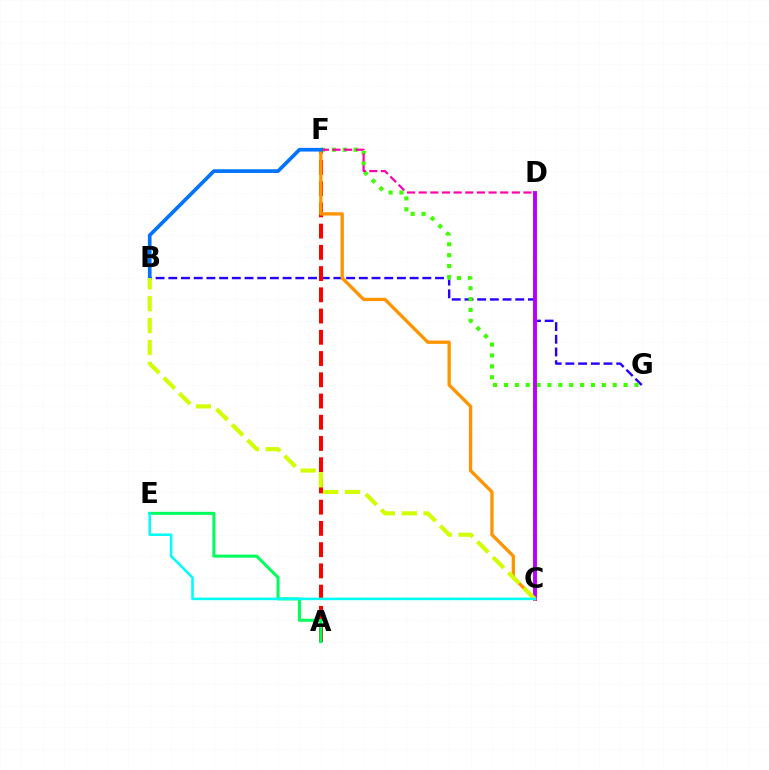{('B', 'G'): [{'color': '#2500ff', 'line_style': 'dashed', 'thickness': 1.73}], ('F', 'G'): [{'color': '#3dff00', 'line_style': 'dotted', 'thickness': 2.96}], ('A', 'F'): [{'color': '#ff0000', 'line_style': 'dashed', 'thickness': 2.88}], ('A', 'E'): [{'color': '#00ff5c', 'line_style': 'solid', 'thickness': 2.19}], ('C', 'D'): [{'color': '#b900ff', 'line_style': 'solid', 'thickness': 2.8}], ('C', 'F'): [{'color': '#ff9400', 'line_style': 'solid', 'thickness': 2.39}], ('D', 'F'): [{'color': '#ff00ac', 'line_style': 'dashed', 'thickness': 1.58}], ('B', 'F'): [{'color': '#0074ff', 'line_style': 'solid', 'thickness': 2.65}], ('B', 'C'): [{'color': '#d1ff00', 'line_style': 'dashed', 'thickness': 2.97}], ('C', 'E'): [{'color': '#00fff6', 'line_style': 'solid', 'thickness': 1.84}]}